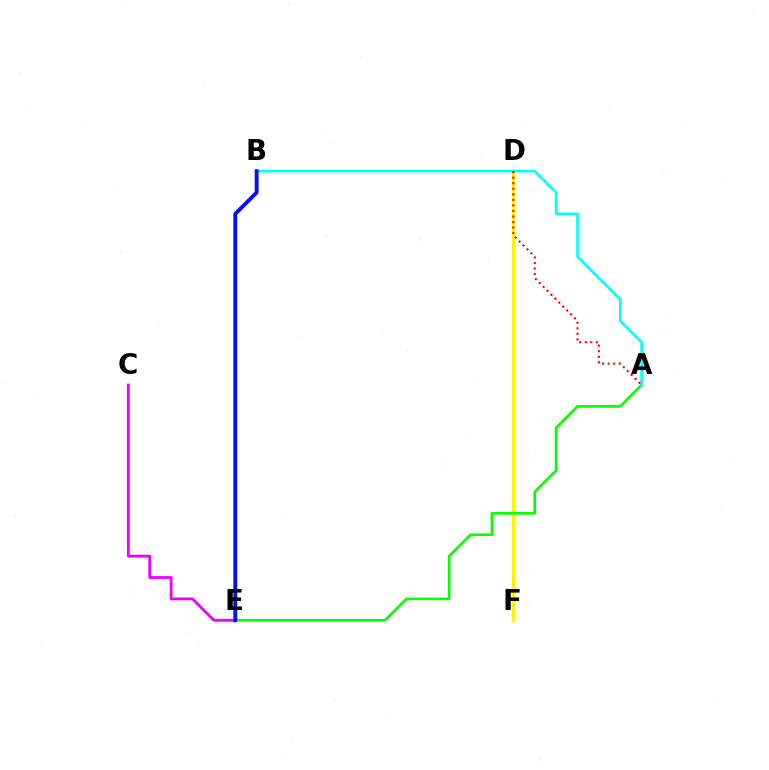{('C', 'E'): [{'color': '#ee00ff', 'line_style': 'solid', 'thickness': 2.02}], ('D', 'F'): [{'color': '#fcf500', 'line_style': 'solid', 'thickness': 2.46}], ('A', 'E'): [{'color': '#08ff00', 'line_style': 'solid', 'thickness': 1.91}], ('A', 'B'): [{'color': '#00fff6', 'line_style': 'solid', 'thickness': 1.9}], ('A', 'D'): [{'color': '#ff0000', 'line_style': 'dotted', 'thickness': 1.5}], ('B', 'E'): [{'color': '#0010ff', 'line_style': 'solid', 'thickness': 2.79}]}